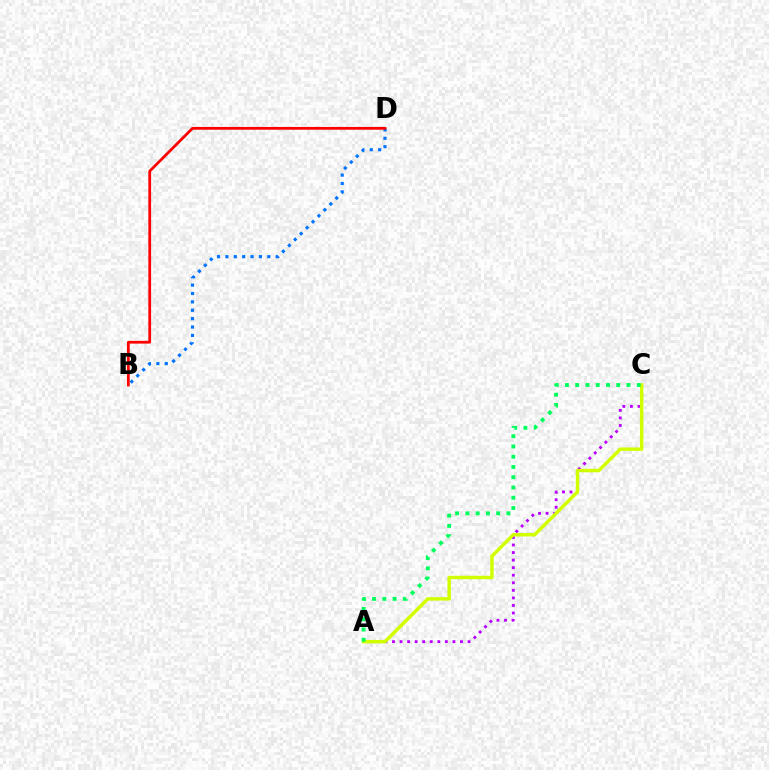{('A', 'C'): [{'color': '#b900ff', 'line_style': 'dotted', 'thickness': 2.05}, {'color': '#d1ff00', 'line_style': 'solid', 'thickness': 2.49}, {'color': '#00ff5c', 'line_style': 'dotted', 'thickness': 2.79}], ('B', 'D'): [{'color': '#0074ff', 'line_style': 'dotted', 'thickness': 2.28}, {'color': '#ff0000', 'line_style': 'solid', 'thickness': 1.99}]}